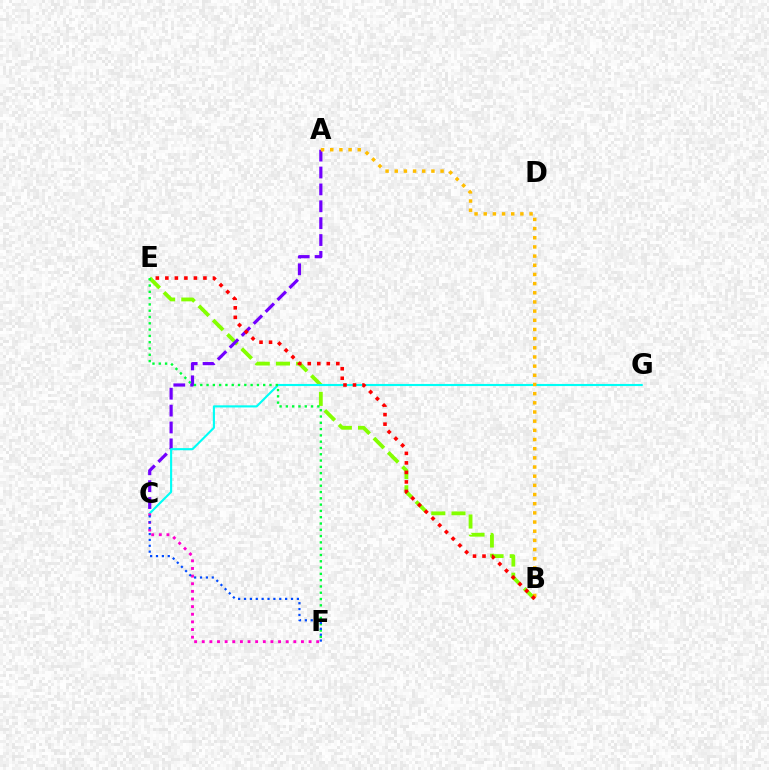{('B', 'E'): [{'color': '#84ff00', 'line_style': 'dashed', 'thickness': 2.74}, {'color': '#ff0000', 'line_style': 'dotted', 'thickness': 2.59}], ('A', 'C'): [{'color': '#7200ff', 'line_style': 'dashed', 'thickness': 2.29}], ('C', 'G'): [{'color': '#00fff6', 'line_style': 'solid', 'thickness': 1.53}], ('C', 'F'): [{'color': '#ff00cf', 'line_style': 'dotted', 'thickness': 2.07}, {'color': '#004bff', 'line_style': 'dotted', 'thickness': 1.6}], ('A', 'B'): [{'color': '#ffbd00', 'line_style': 'dotted', 'thickness': 2.49}], ('E', 'F'): [{'color': '#00ff39', 'line_style': 'dotted', 'thickness': 1.71}]}